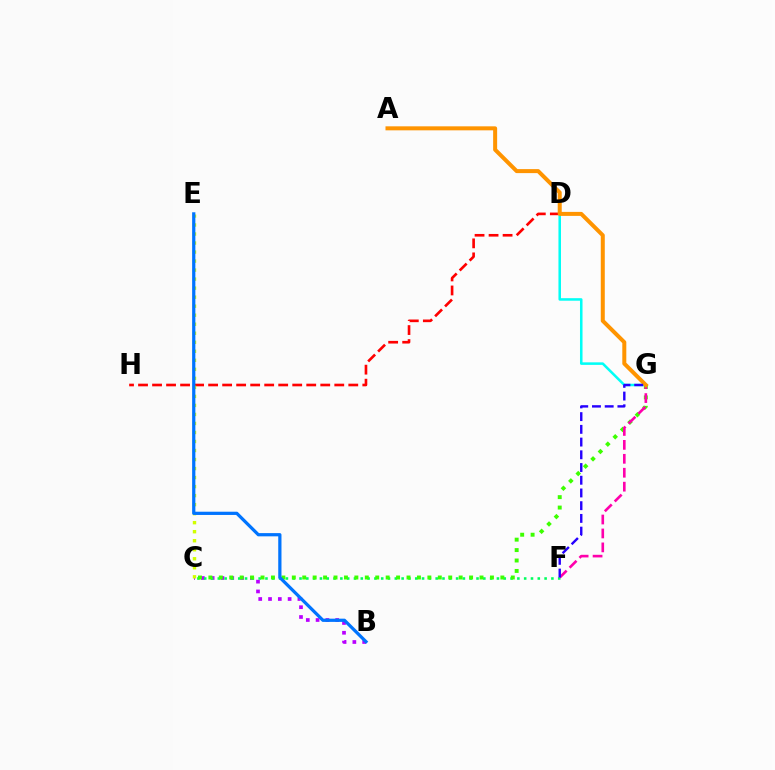{('D', 'H'): [{'color': '#ff0000', 'line_style': 'dashed', 'thickness': 1.9}], ('B', 'C'): [{'color': '#b900ff', 'line_style': 'dotted', 'thickness': 2.66}], ('C', 'F'): [{'color': '#00ff5c', 'line_style': 'dotted', 'thickness': 1.85}], ('D', 'G'): [{'color': '#00fff6', 'line_style': 'solid', 'thickness': 1.82}], ('C', 'G'): [{'color': '#3dff00', 'line_style': 'dotted', 'thickness': 2.83}], ('F', 'G'): [{'color': '#ff00ac', 'line_style': 'dashed', 'thickness': 1.89}, {'color': '#2500ff', 'line_style': 'dashed', 'thickness': 1.73}], ('A', 'G'): [{'color': '#ff9400', 'line_style': 'solid', 'thickness': 2.89}], ('C', 'E'): [{'color': '#d1ff00', 'line_style': 'dotted', 'thickness': 2.45}], ('B', 'E'): [{'color': '#0074ff', 'line_style': 'solid', 'thickness': 2.33}]}